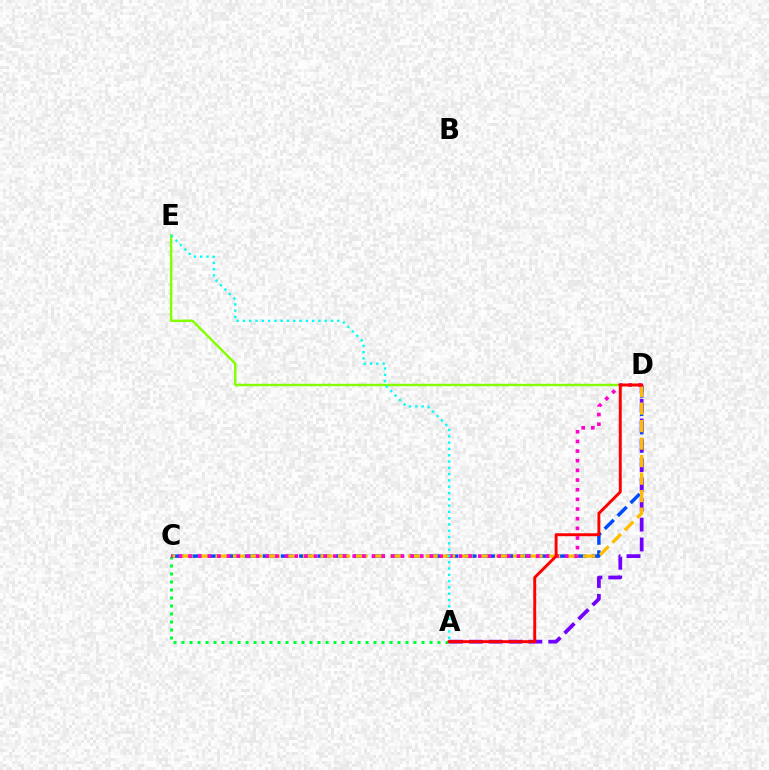{('C', 'D'): [{'color': '#004bff', 'line_style': 'dashed', 'thickness': 2.49}, {'color': '#ffbd00', 'line_style': 'dashed', 'thickness': 2.38}, {'color': '#ff00cf', 'line_style': 'dotted', 'thickness': 2.62}], ('A', 'D'): [{'color': '#7200ff', 'line_style': 'dashed', 'thickness': 2.69}, {'color': '#ff0000', 'line_style': 'solid', 'thickness': 2.11}], ('A', 'C'): [{'color': '#00ff39', 'line_style': 'dotted', 'thickness': 2.17}], ('D', 'E'): [{'color': '#84ff00', 'line_style': 'solid', 'thickness': 1.76}], ('A', 'E'): [{'color': '#00fff6', 'line_style': 'dotted', 'thickness': 1.71}]}